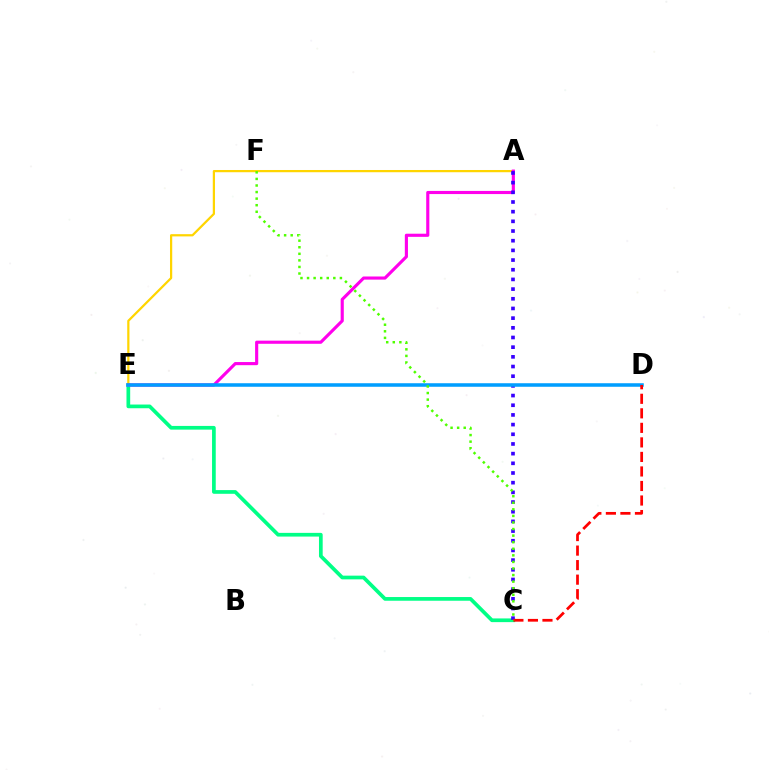{('C', 'E'): [{'color': '#00ff86', 'line_style': 'solid', 'thickness': 2.67}], ('A', 'E'): [{'color': '#ffd500', 'line_style': 'solid', 'thickness': 1.61}, {'color': '#ff00ed', 'line_style': 'solid', 'thickness': 2.25}], ('A', 'C'): [{'color': '#3700ff', 'line_style': 'dotted', 'thickness': 2.63}], ('D', 'E'): [{'color': '#009eff', 'line_style': 'solid', 'thickness': 2.55}], ('C', 'D'): [{'color': '#ff0000', 'line_style': 'dashed', 'thickness': 1.97}], ('C', 'F'): [{'color': '#4fff00', 'line_style': 'dotted', 'thickness': 1.79}]}